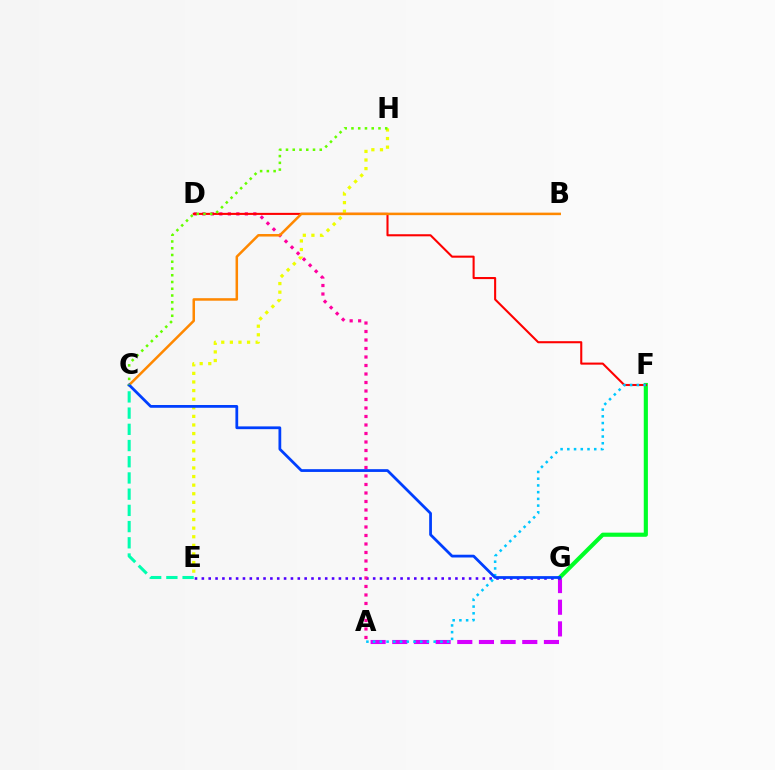{('A', 'G'): [{'color': '#d600ff', 'line_style': 'dashed', 'thickness': 2.94}], ('F', 'G'): [{'color': '#00ff27', 'line_style': 'solid', 'thickness': 2.98}], ('E', 'G'): [{'color': '#4f00ff', 'line_style': 'dotted', 'thickness': 1.86}], ('C', 'E'): [{'color': '#00ffaf', 'line_style': 'dashed', 'thickness': 2.2}], ('A', 'D'): [{'color': '#ff00a0', 'line_style': 'dotted', 'thickness': 2.31}], ('D', 'F'): [{'color': '#ff0000', 'line_style': 'solid', 'thickness': 1.5}], ('A', 'F'): [{'color': '#00c7ff', 'line_style': 'dotted', 'thickness': 1.83}], ('E', 'H'): [{'color': '#eeff00', 'line_style': 'dotted', 'thickness': 2.34}], ('B', 'C'): [{'color': '#ff8800', 'line_style': 'solid', 'thickness': 1.81}], ('C', 'G'): [{'color': '#003fff', 'line_style': 'solid', 'thickness': 1.99}], ('C', 'H'): [{'color': '#66ff00', 'line_style': 'dotted', 'thickness': 1.83}]}